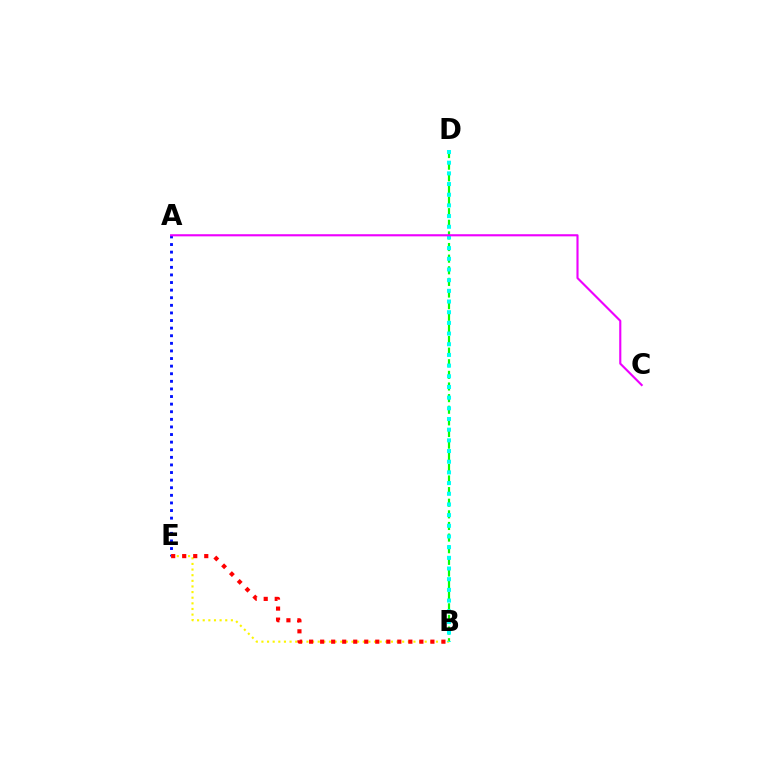{('A', 'E'): [{'color': '#0010ff', 'line_style': 'dotted', 'thickness': 2.06}], ('B', 'D'): [{'color': '#08ff00', 'line_style': 'dashed', 'thickness': 1.58}, {'color': '#00fff6', 'line_style': 'dotted', 'thickness': 2.9}], ('B', 'E'): [{'color': '#fcf500', 'line_style': 'dotted', 'thickness': 1.53}, {'color': '#ff0000', 'line_style': 'dotted', 'thickness': 3.0}], ('A', 'C'): [{'color': '#ee00ff', 'line_style': 'solid', 'thickness': 1.53}]}